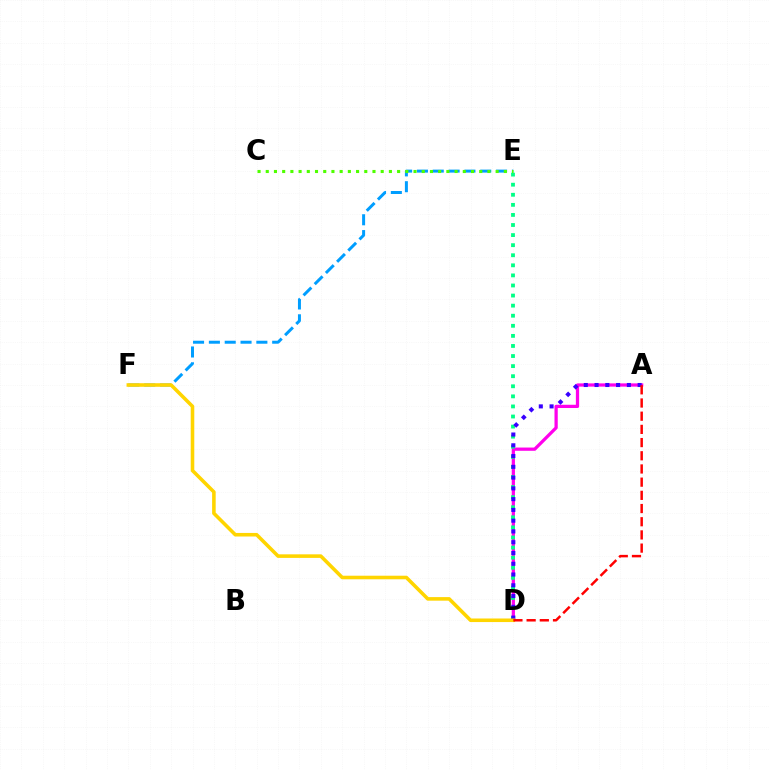{('A', 'D'): [{'color': '#ff00ed', 'line_style': 'solid', 'thickness': 2.34}, {'color': '#3700ff', 'line_style': 'dotted', 'thickness': 2.93}, {'color': '#ff0000', 'line_style': 'dashed', 'thickness': 1.79}], ('D', 'E'): [{'color': '#00ff86', 'line_style': 'dotted', 'thickness': 2.74}], ('E', 'F'): [{'color': '#009eff', 'line_style': 'dashed', 'thickness': 2.15}], ('C', 'E'): [{'color': '#4fff00', 'line_style': 'dotted', 'thickness': 2.23}], ('D', 'F'): [{'color': '#ffd500', 'line_style': 'solid', 'thickness': 2.57}]}